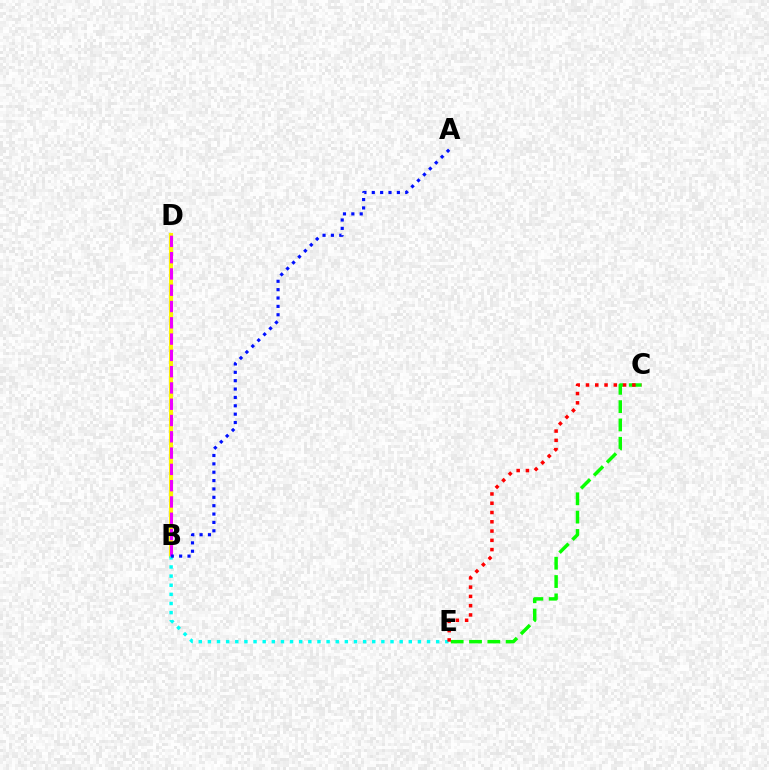{('B', 'D'): [{'color': '#fcf500', 'line_style': 'solid', 'thickness': 2.95}, {'color': '#ee00ff', 'line_style': 'dashed', 'thickness': 2.21}], ('B', 'E'): [{'color': '#00fff6', 'line_style': 'dotted', 'thickness': 2.48}], ('C', 'E'): [{'color': '#08ff00', 'line_style': 'dashed', 'thickness': 2.49}, {'color': '#ff0000', 'line_style': 'dotted', 'thickness': 2.52}], ('A', 'B'): [{'color': '#0010ff', 'line_style': 'dotted', 'thickness': 2.27}]}